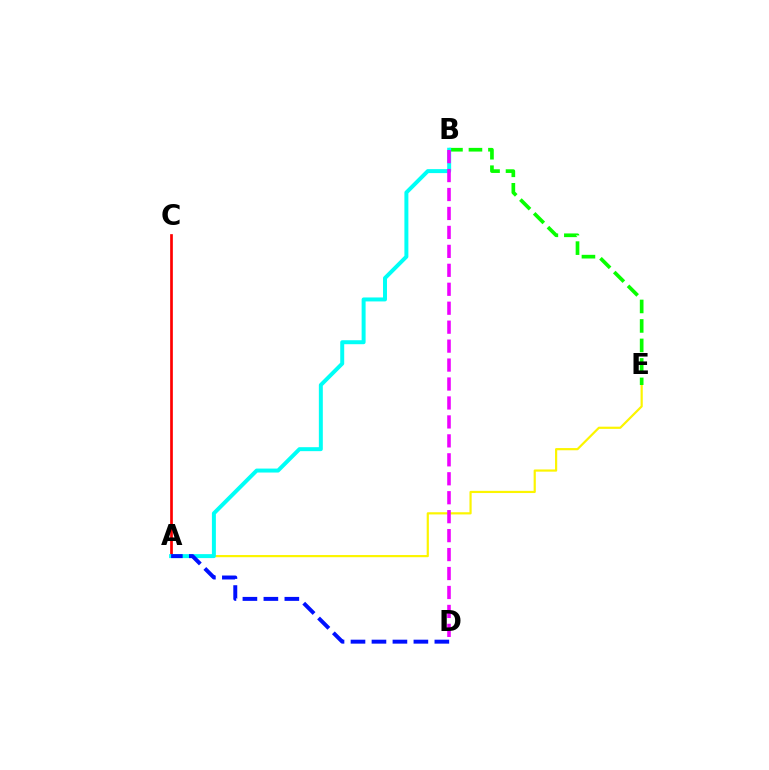{('A', 'E'): [{'color': '#fcf500', 'line_style': 'solid', 'thickness': 1.58}], ('B', 'E'): [{'color': '#08ff00', 'line_style': 'dashed', 'thickness': 2.65}], ('A', 'C'): [{'color': '#ff0000', 'line_style': 'solid', 'thickness': 1.94}], ('A', 'B'): [{'color': '#00fff6', 'line_style': 'solid', 'thickness': 2.86}], ('B', 'D'): [{'color': '#ee00ff', 'line_style': 'dashed', 'thickness': 2.57}], ('A', 'D'): [{'color': '#0010ff', 'line_style': 'dashed', 'thickness': 2.85}]}